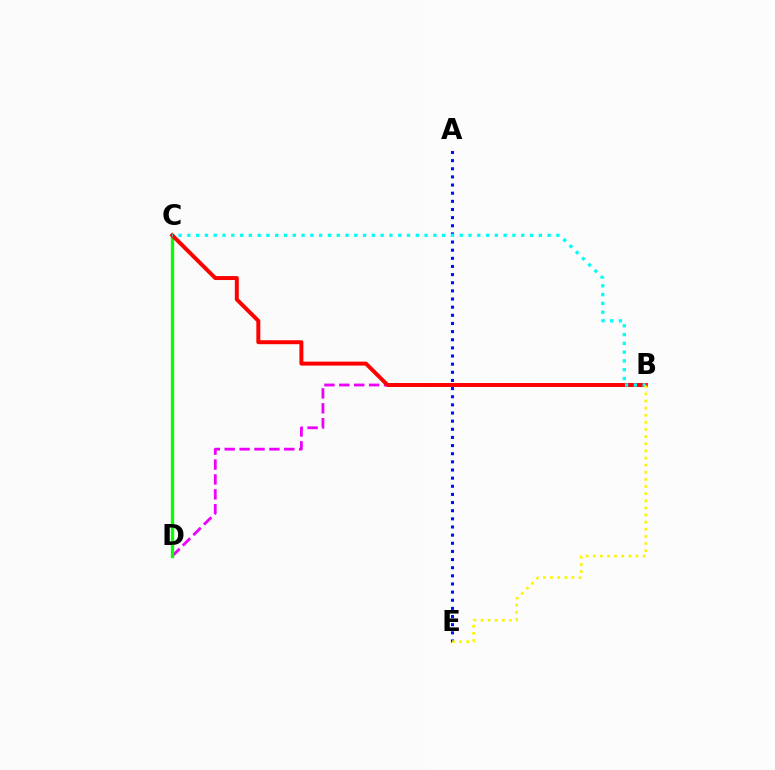{('B', 'D'): [{'color': '#ee00ff', 'line_style': 'dashed', 'thickness': 2.02}], ('C', 'D'): [{'color': '#08ff00', 'line_style': 'solid', 'thickness': 2.39}], ('A', 'E'): [{'color': '#0010ff', 'line_style': 'dotted', 'thickness': 2.21}], ('B', 'C'): [{'color': '#ff0000', 'line_style': 'solid', 'thickness': 2.85}, {'color': '#00fff6', 'line_style': 'dotted', 'thickness': 2.39}], ('B', 'E'): [{'color': '#fcf500', 'line_style': 'dotted', 'thickness': 1.94}]}